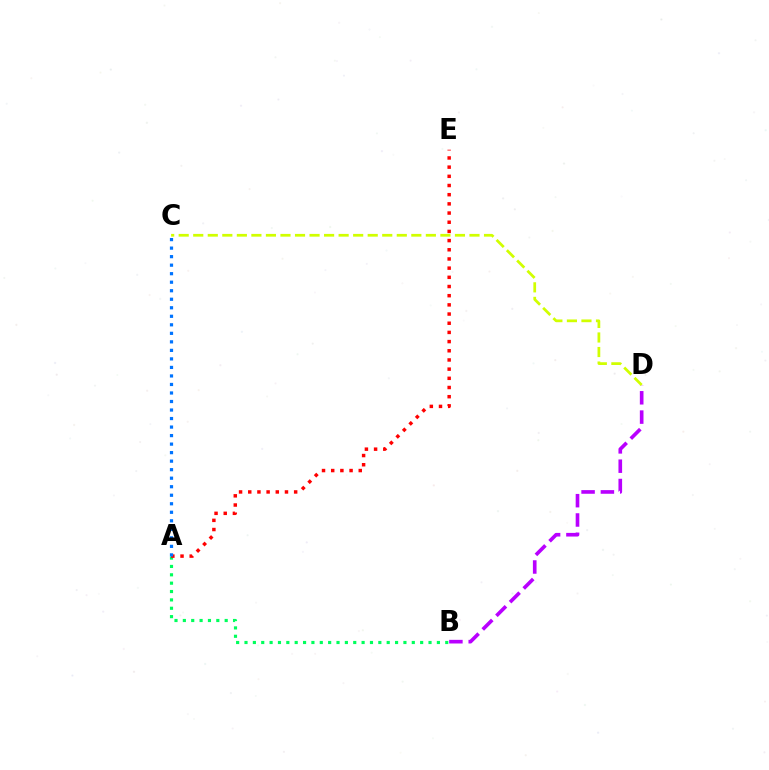{('A', 'B'): [{'color': '#00ff5c', 'line_style': 'dotted', 'thickness': 2.27}], ('A', 'E'): [{'color': '#ff0000', 'line_style': 'dotted', 'thickness': 2.49}], ('B', 'D'): [{'color': '#b900ff', 'line_style': 'dashed', 'thickness': 2.62}], ('C', 'D'): [{'color': '#d1ff00', 'line_style': 'dashed', 'thickness': 1.98}], ('A', 'C'): [{'color': '#0074ff', 'line_style': 'dotted', 'thickness': 2.32}]}